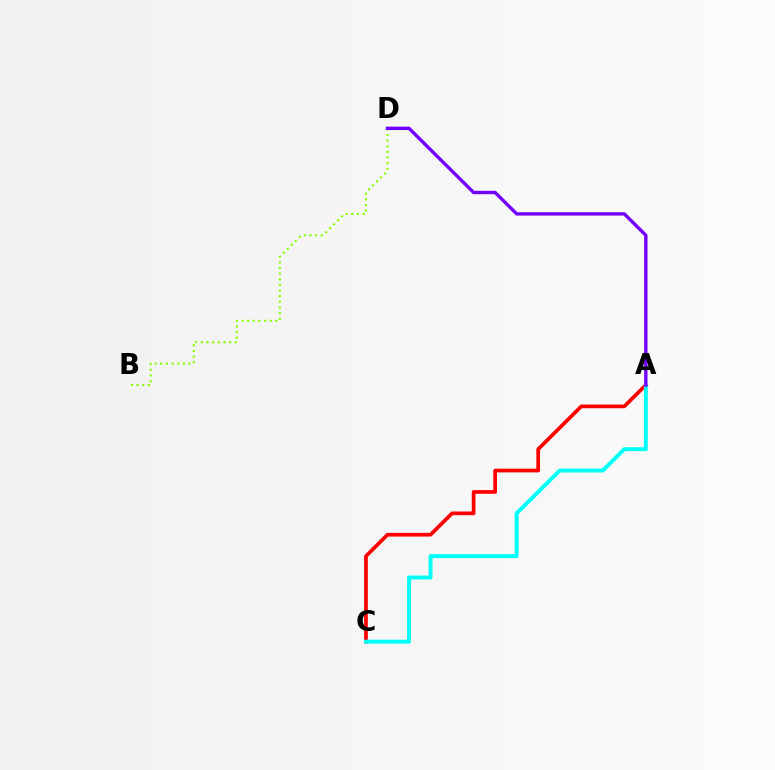{('B', 'D'): [{'color': '#84ff00', 'line_style': 'dotted', 'thickness': 1.53}], ('A', 'C'): [{'color': '#ff0000', 'line_style': 'solid', 'thickness': 2.67}, {'color': '#00fff6', 'line_style': 'solid', 'thickness': 2.83}], ('A', 'D'): [{'color': '#7200ff', 'line_style': 'solid', 'thickness': 2.43}]}